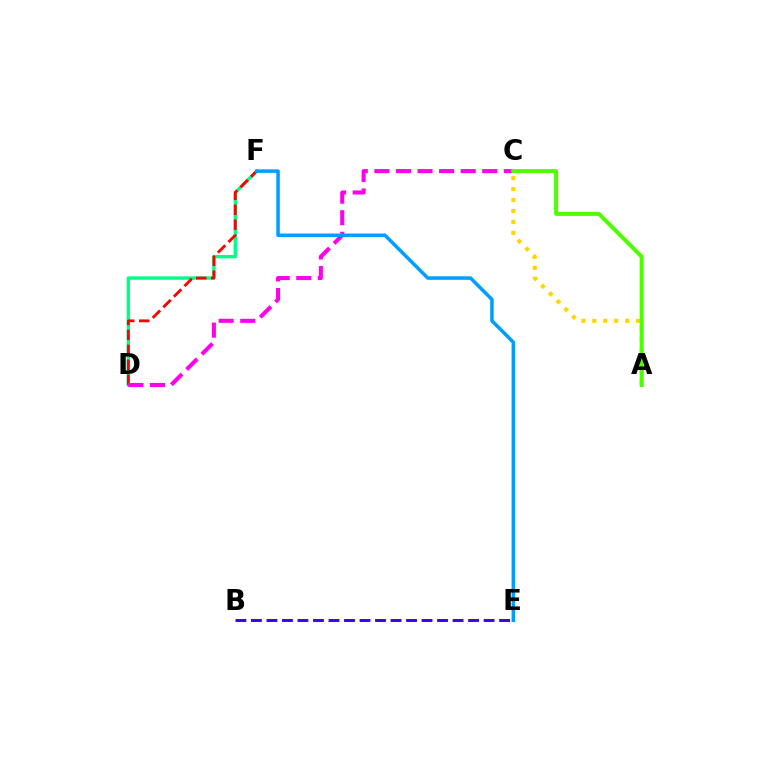{('D', 'F'): [{'color': '#00ff86', 'line_style': 'solid', 'thickness': 2.42}, {'color': '#ff0000', 'line_style': 'dashed', 'thickness': 2.03}], ('A', 'C'): [{'color': '#ffd500', 'line_style': 'dotted', 'thickness': 2.97}, {'color': '#4fff00', 'line_style': 'solid', 'thickness': 2.89}], ('C', 'D'): [{'color': '#ff00ed', 'line_style': 'dashed', 'thickness': 2.93}], ('B', 'E'): [{'color': '#3700ff', 'line_style': 'dashed', 'thickness': 2.11}], ('E', 'F'): [{'color': '#009eff', 'line_style': 'solid', 'thickness': 2.54}]}